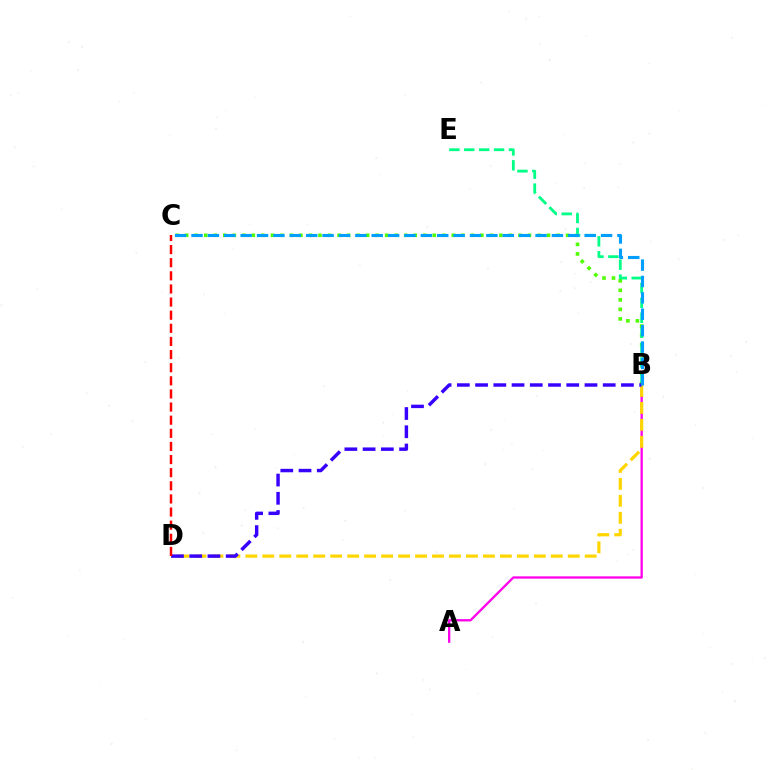{('A', 'B'): [{'color': '#ff00ed', 'line_style': 'solid', 'thickness': 1.66}], ('B', 'C'): [{'color': '#4fff00', 'line_style': 'dotted', 'thickness': 2.59}, {'color': '#009eff', 'line_style': 'dashed', 'thickness': 2.23}], ('B', 'E'): [{'color': '#00ff86', 'line_style': 'dashed', 'thickness': 2.03}], ('B', 'D'): [{'color': '#ffd500', 'line_style': 'dashed', 'thickness': 2.31}, {'color': '#3700ff', 'line_style': 'dashed', 'thickness': 2.48}], ('C', 'D'): [{'color': '#ff0000', 'line_style': 'dashed', 'thickness': 1.78}]}